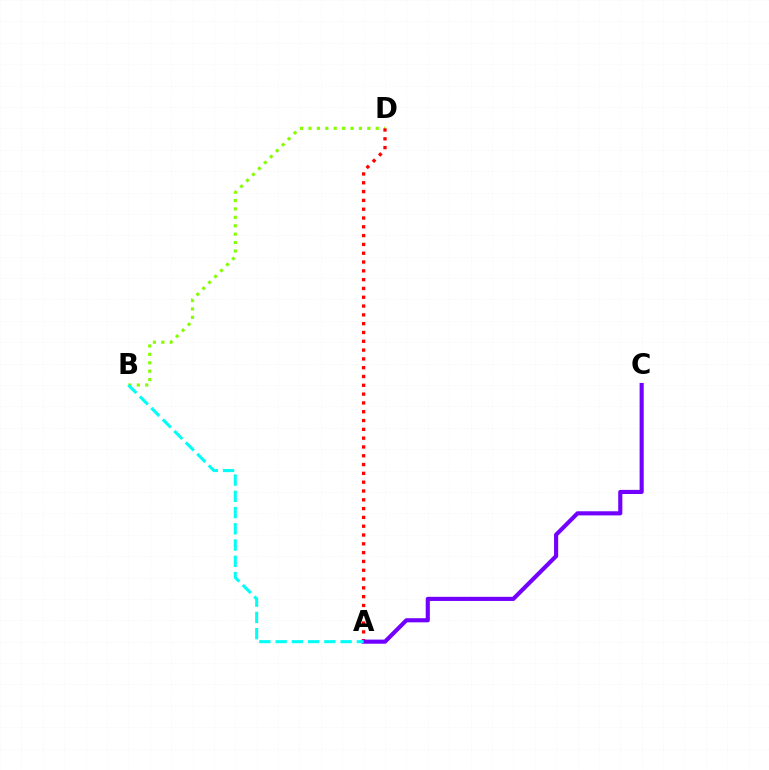{('B', 'D'): [{'color': '#84ff00', 'line_style': 'dotted', 'thickness': 2.28}], ('A', 'D'): [{'color': '#ff0000', 'line_style': 'dotted', 'thickness': 2.39}], ('A', 'C'): [{'color': '#7200ff', 'line_style': 'solid', 'thickness': 2.97}], ('A', 'B'): [{'color': '#00fff6', 'line_style': 'dashed', 'thickness': 2.21}]}